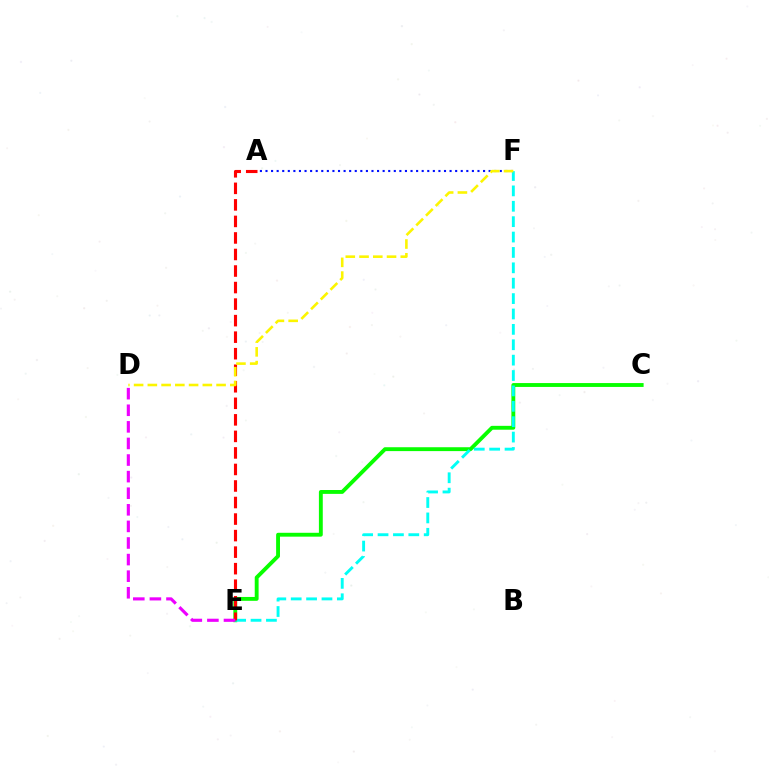{('C', 'E'): [{'color': '#08ff00', 'line_style': 'solid', 'thickness': 2.79}], ('A', 'F'): [{'color': '#0010ff', 'line_style': 'dotted', 'thickness': 1.52}], ('E', 'F'): [{'color': '#00fff6', 'line_style': 'dashed', 'thickness': 2.09}], ('A', 'E'): [{'color': '#ff0000', 'line_style': 'dashed', 'thickness': 2.25}], ('D', 'F'): [{'color': '#fcf500', 'line_style': 'dashed', 'thickness': 1.87}], ('D', 'E'): [{'color': '#ee00ff', 'line_style': 'dashed', 'thickness': 2.25}]}